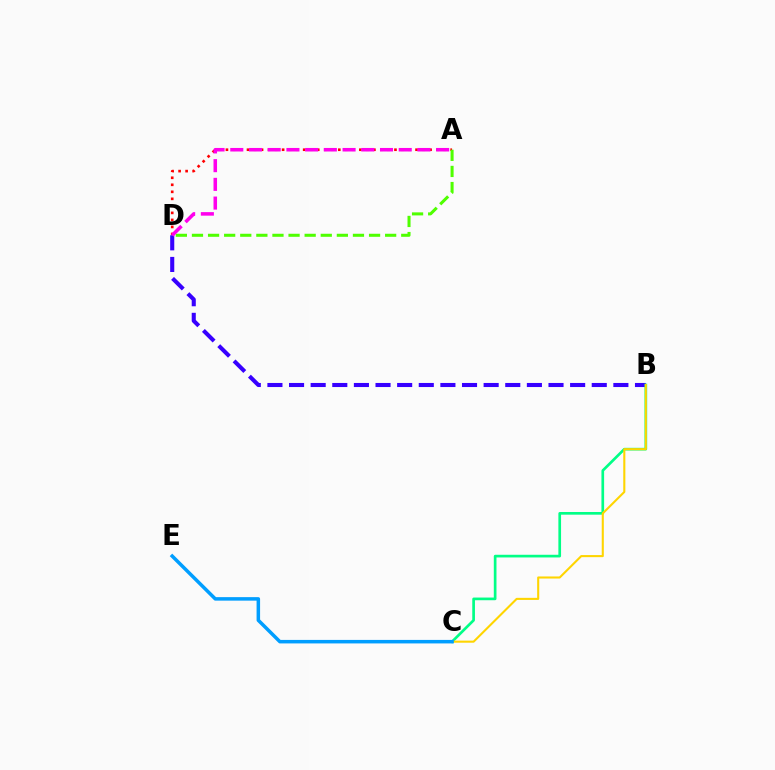{('A', 'D'): [{'color': '#ff0000', 'line_style': 'dotted', 'thickness': 1.91}, {'color': '#4fff00', 'line_style': 'dashed', 'thickness': 2.19}, {'color': '#ff00ed', 'line_style': 'dashed', 'thickness': 2.54}], ('B', 'D'): [{'color': '#3700ff', 'line_style': 'dashed', 'thickness': 2.94}], ('B', 'C'): [{'color': '#00ff86', 'line_style': 'solid', 'thickness': 1.93}, {'color': '#ffd500', 'line_style': 'solid', 'thickness': 1.5}], ('C', 'E'): [{'color': '#009eff', 'line_style': 'solid', 'thickness': 2.52}]}